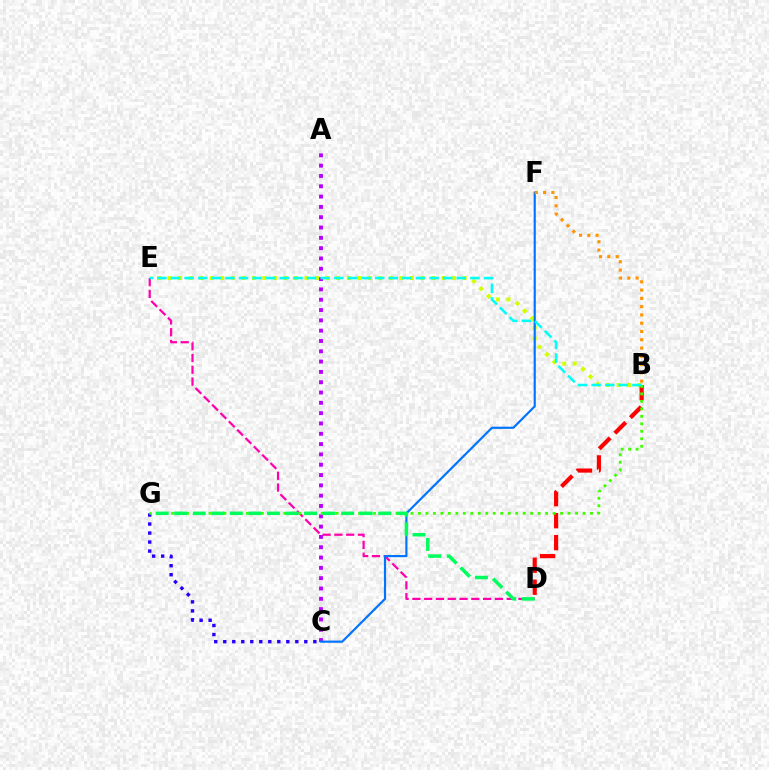{('B', 'E'): [{'color': '#d1ff00', 'line_style': 'dotted', 'thickness': 2.86}, {'color': '#00fff6', 'line_style': 'dashed', 'thickness': 1.85}], ('A', 'C'): [{'color': '#b900ff', 'line_style': 'dotted', 'thickness': 2.8}], ('D', 'E'): [{'color': '#ff00ac', 'line_style': 'dashed', 'thickness': 1.6}], ('C', 'G'): [{'color': '#2500ff', 'line_style': 'dotted', 'thickness': 2.45}], ('C', 'F'): [{'color': '#0074ff', 'line_style': 'solid', 'thickness': 1.56}], ('B', 'F'): [{'color': '#ff9400', 'line_style': 'dotted', 'thickness': 2.25}], ('B', 'D'): [{'color': '#ff0000', 'line_style': 'dashed', 'thickness': 2.99}], ('B', 'G'): [{'color': '#3dff00', 'line_style': 'dotted', 'thickness': 2.03}], ('D', 'G'): [{'color': '#00ff5c', 'line_style': 'dashed', 'thickness': 2.52}]}